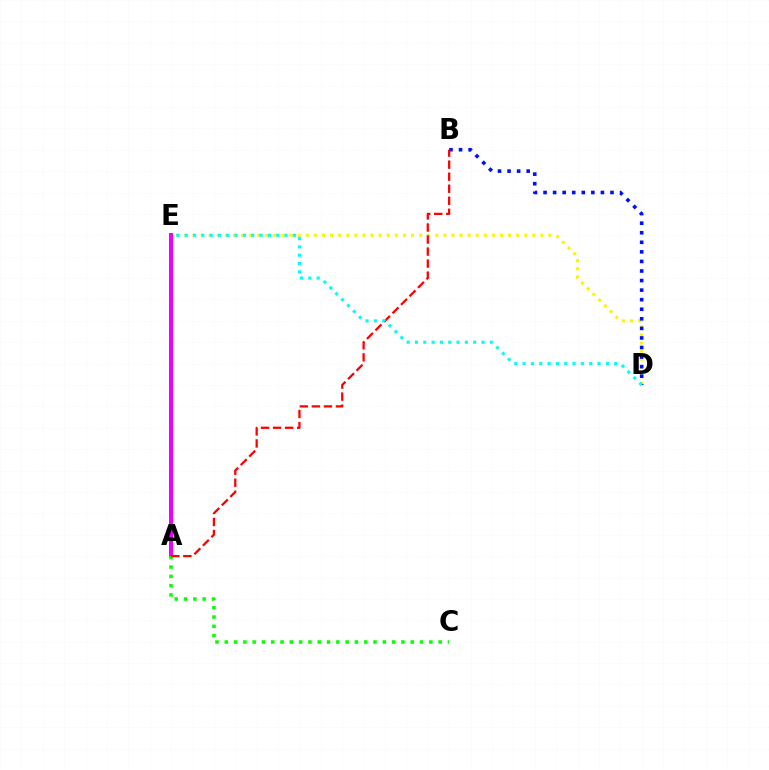{('D', 'E'): [{'color': '#fcf500', 'line_style': 'dotted', 'thickness': 2.2}, {'color': '#00fff6', 'line_style': 'dotted', 'thickness': 2.26}], ('B', 'D'): [{'color': '#0010ff', 'line_style': 'dotted', 'thickness': 2.6}], ('A', 'E'): [{'color': '#ee00ff', 'line_style': 'solid', 'thickness': 2.88}], ('A', 'C'): [{'color': '#08ff00', 'line_style': 'dotted', 'thickness': 2.53}], ('A', 'B'): [{'color': '#ff0000', 'line_style': 'dashed', 'thickness': 1.63}]}